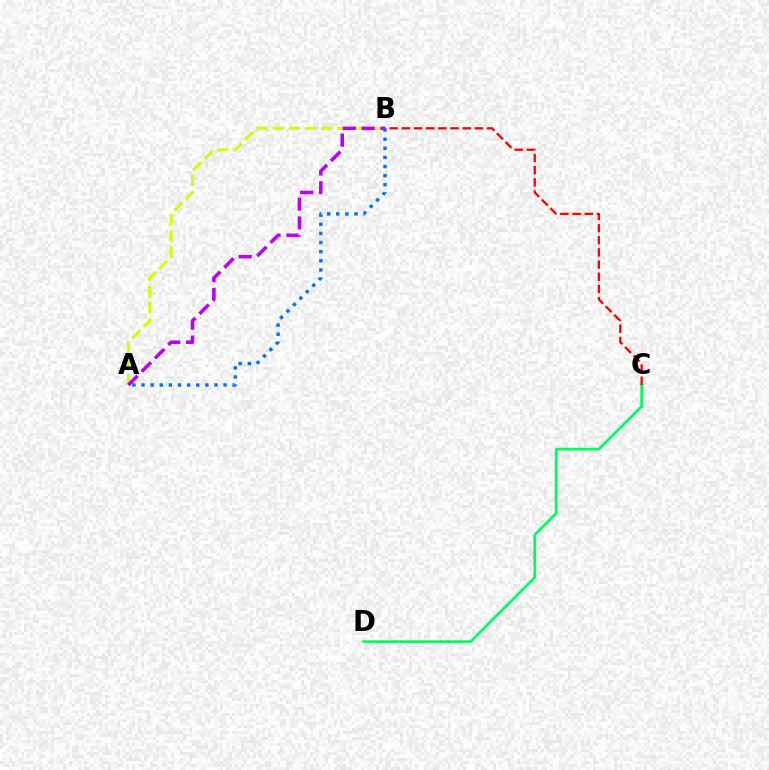{('C', 'D'): [{'color': '#00ff5c', 'line_style': 'solid', 'thickness': 1.98}], ('B', 'C'): [{'color': '#ff0000', 'line_style': 'dashed', 'thickness': 1.65}], ('A', 'B'): [{'color': '#d1ff00', 'line_style': 'dashed', 'thickness': 2.19}, {'color': '#0074ff', 'line_style': 'dotted', 'thickness': 2.48}, {'color': '#b900ff', 'line_style': 'dashed', 'thickness': 2.56}]}